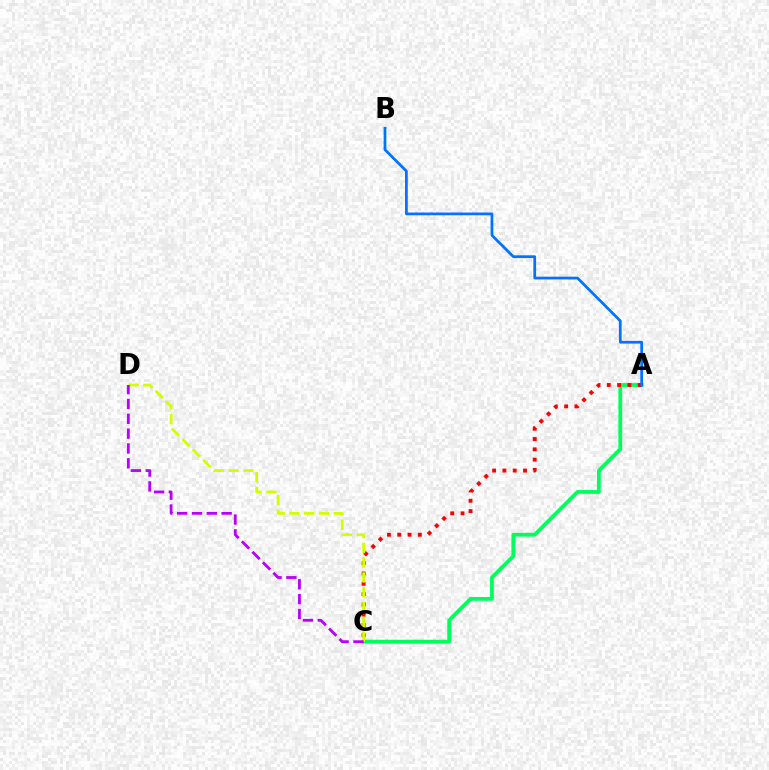{('A', 'C'): [{'color': '#00ff5c', 'line_style': 'solid', 'thickness': 2.73}, {'color': '#ff0000', 'line_style': 'dotted', 'thickness': 2.8}], ('C', 'D'): [{'color': '#d1ff00', 'line_style': 'dashed', 'thickness': 2.01}, {'color': '#b900ff', 'line_style': 'dashed', 'thickness': 2.02}], ('A', 'B'): [{'color': '#0074ff', 'line_style': 'solid', 'thickness': 1.97}]}